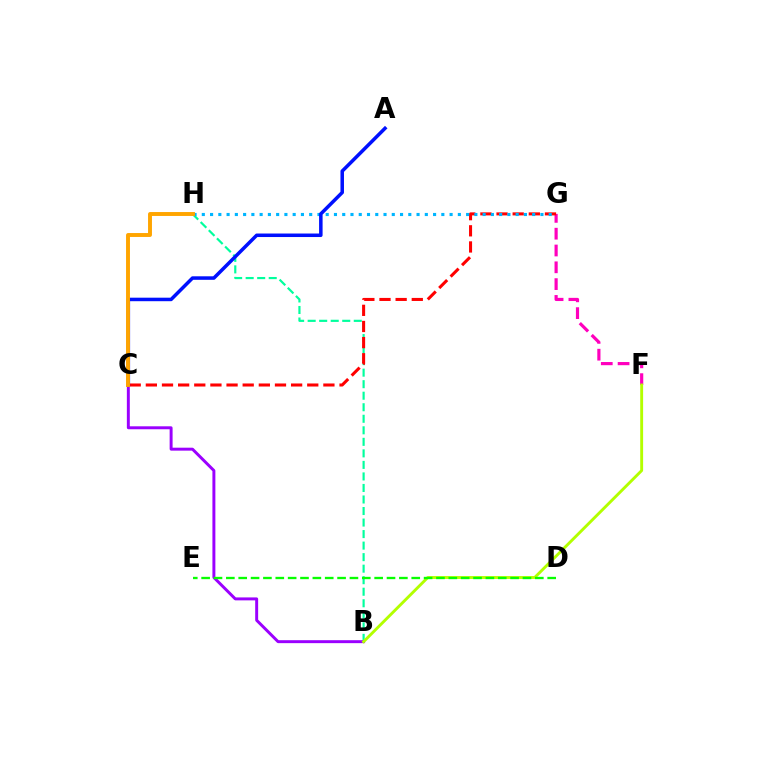{('B', 'H'): [{'color': '#00ff9d', 'line_style': 'dashed', 'thickness': 1.57}], ('F', 'G'): [{'color': '#ff00bd', 'line_style': 'dashed', 'thickness': 2.28}], ('C', 'G'): [{'color': '#ff0000', 'line_style': 'dashed', 'thickness': 2.19}], ('G', 'H'): [{'color': '#00b5ff', 'line_style': 'dotted', 'thickness': 2.24}], ('B', 'C'): [{'color': '#9b00ff', 'line_style': 'solid', 'thickness': 2.13}], ('B', 'F'): [{'color': '#b3ff00', 'line_style': 'solid', 'thickness': 2.08}], ('A', 'C'): [{'color': '#0010ff', 'line_style': 'solid', 'thickness': 2.53}], ('D', 'E'): [{'color': '#08ff00', 'line_style': 'dashed', 'thickness': 1.68}], ('C', 'H'): [{'color': '#ffa500', 'line_style': 'solid', 'thickness': 2.82}]}